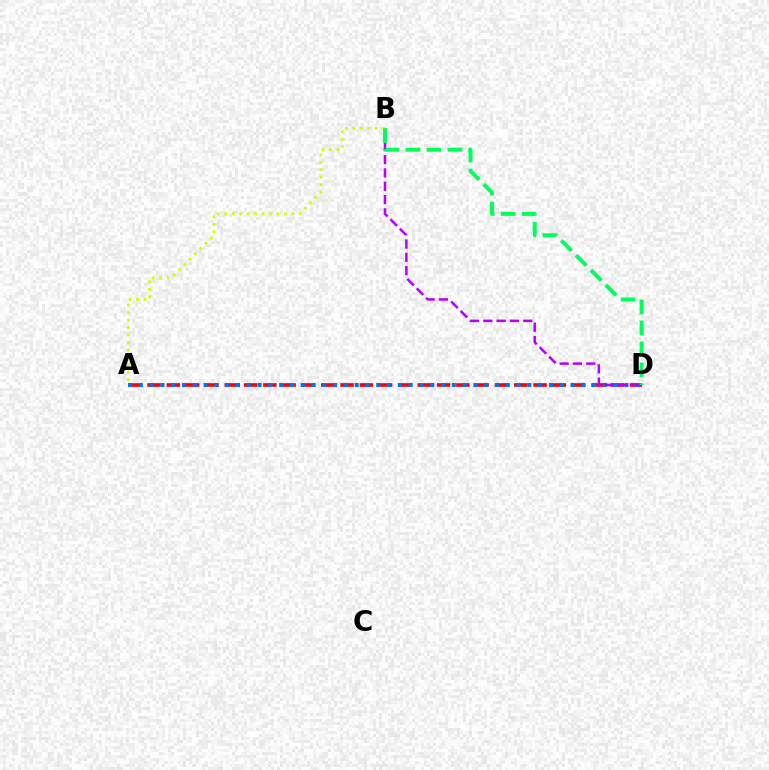{('A', 'D'): [{'color': '#ff0000', 'line_style': 'dashed', 'thickness': 2.62}, {'color': '#0074ff', 'line_style': 'dotted', 'thickness': 2.93}], ('B', 'D'): [{'color': '#b900ff', 'line_style': 'dashed', 'thickness': 1.81}, {'color': '#00ff5c', 'line_style': 'dashed', 'thickness': 2.85}], ('A', 'B'): [{'color': '#d1ff00', 'line_style': 'dotted', 'thickness': 2.02}]}